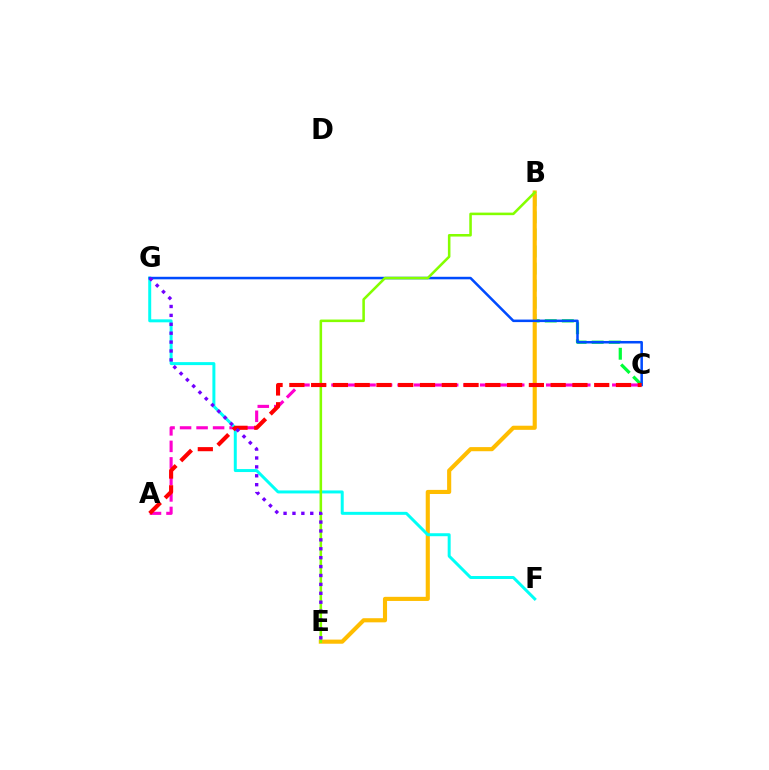{('B', 'C'): [{'color': '#00ff39', 'line_style': 'dashed', 'thickness': 2.32}], ('B', 'E'): [{'color': '#ffbd00', 'line_style': 'solid', 'thickness': 2.97}, {'color': '#84ff00', 'line_style': 'solid', 'thickness': 1.84}], ('A', 'C'): [{'color': '#ff00cf', 'line_style': 'dashed', 'thickness': 2.24}, {'color': '#ff0000', 'line_style': 'dashed', 'thickness': 2.96}], ('F', 'G'): [{'color': '#00fff6', 'line_style': 'solid', 'thickness': 2.15}], ('C', 'G'): [{'color': '#004bff', 'line_style': 'solid', 'thickness': 1.82}], ('E', 'G'): [{'color': '#7200ff', 'line_style': 'dotted', 'thickness': 2.42}]}